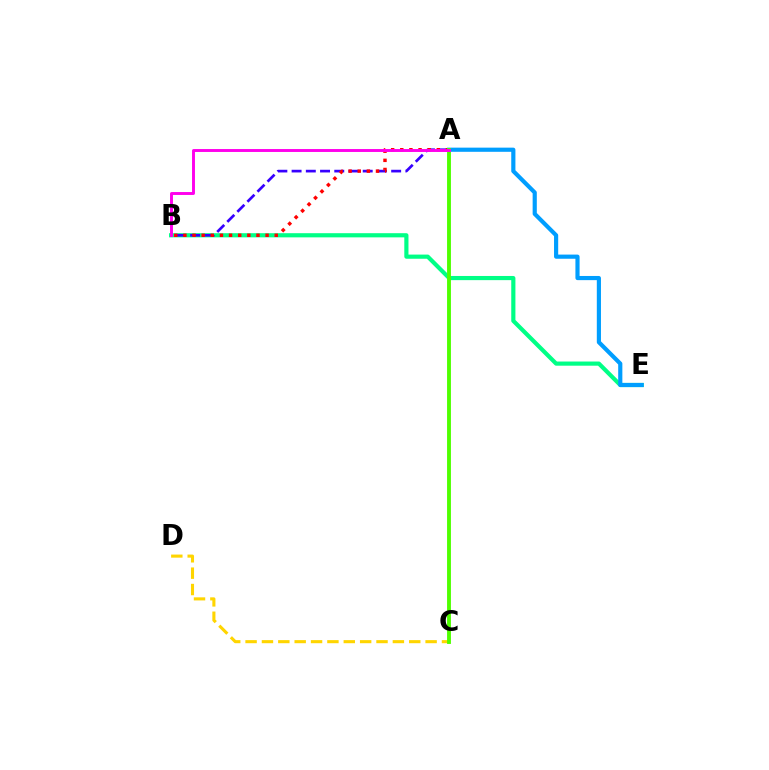{('B', 'E'): [{'color': '#00ff86', 'line_style': 'solid', 'thickness': 3.0}], ('A', 'B'): [{'color': '#3700ff', 'line_style': 'dashed', 'thickness': 1.93}, {'color': '#ff0000', 'line_style': 'dotted', 'thickness': 2.48}, {'color': '#ff00ed', 'line_style': 'solid', 'thickness': 2.1}], ('C', 'D'): [{'color': '#ffd500', 'line_style': 'dashed', 'thickness': 2.22}], ('A', 'E'): [{'color': '#009eff', 'line_style': 'solid', 'thickness': 3.0}], ('A', 'C'): [{'color': '#4fff00', 'line_style': 'solid', 'thickness': 2.79}]}